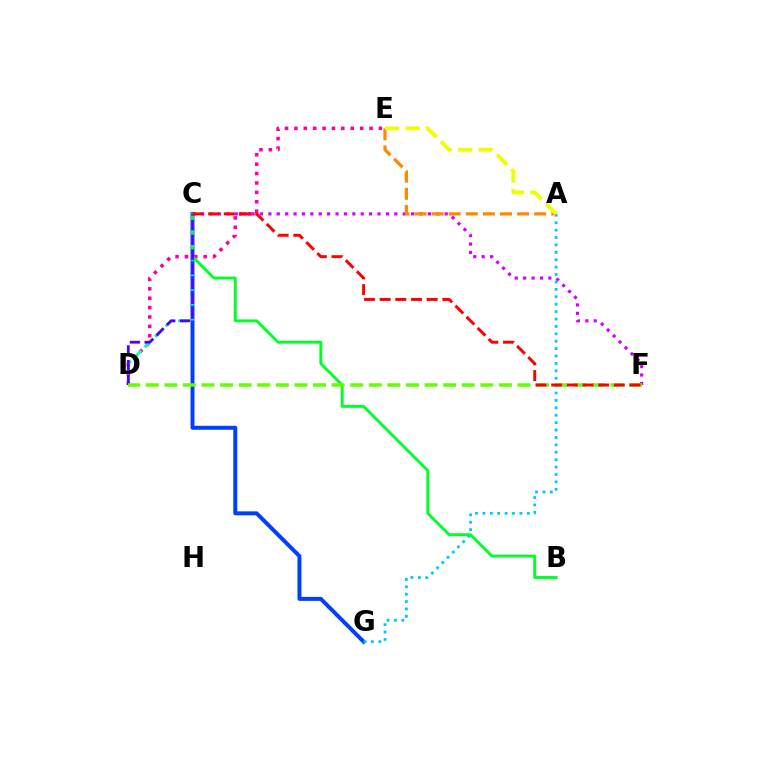{('C', 'F'): [{'color': '#d600ff', 'line_style': 'dotted', 'thickness': 2.28}, {'color': '#ff0000', 'line_style': 'dashed', 'thickness': 2.13}], ('D', 'E'): [{'color': '#ff00a0', 'line_style': 'dotted', 'thickness': 2.55}], ('C', 'G'): [{'color': '#003fff', 'line_style': 'solid', 'thickness': 2.85}], ('A', 'G'): [{'color': '#00c7ff', 'line_style': 'dotted', 'thickness': 2.01}], ('B', 'C'): [{'color': '#00ff27', 'line_style': 'solid', 'thickness': 2.08}], ('A', 'E'): [{'color': '#ff8800', 'line_style': 'dashed', 'thickness': 2.32}, {'color': '#eeff00', 'line_style': 'dashed', 'thickness': 2.78}], ('C', 'D'): [{'color': '#00ffaf', 'line_style': 'dashed', 'thickness': 2.01}, {'color': '#4f00ff', 'line_style': 'dashed', 'thickness': 2.0}], ('D', 'F'): [{'color': '#66ff00', 'line_style': 'dashed', 'thickness': 2.53}]}